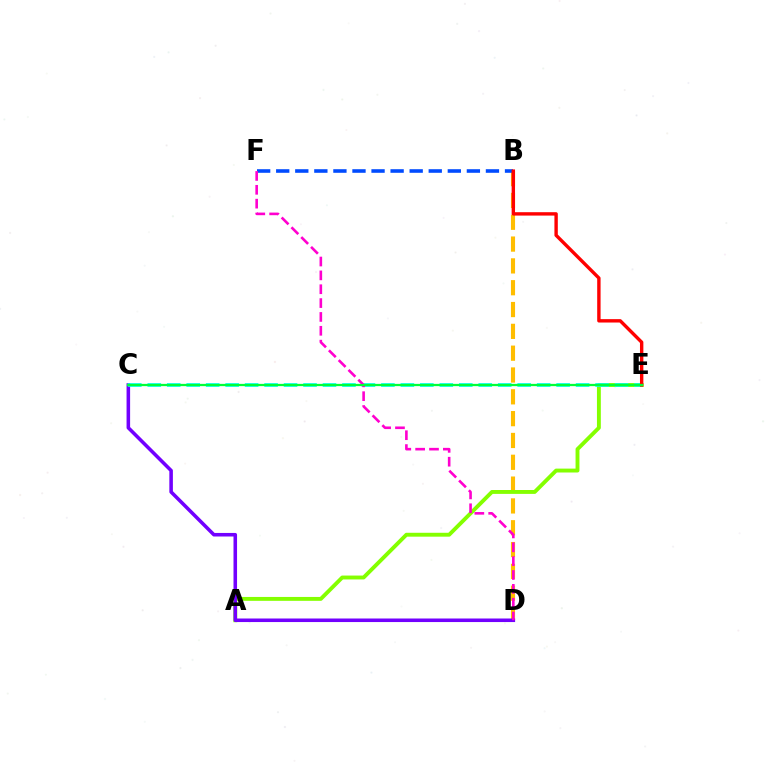{('B', 'D'): [{'color': '#ffbd00', 'line_style': 'dashed', 'thickness': 2.96}], ('A', 'E'): [{'color': '#84ff00', 'line_style': 'solid', 'thickness': 2.8}], ('B', 'F'): [{'color': '#004bff', 'line_style': 'dashed', 'thickness': 2.59}], ('C', 'D'): [{'color': '#7200ff', 'line_style': 'solid', 'thickness': 2.56}], ('C', 'E'): [{'color': '#00fff6', 'line_style': 'dashed', 'thickness': 2.64}, {'color': '#00ff39', 'line_style': 'solid', 'thickness': 1.63}], ('D', 'F'): [{'color': '#ff00cf', 'line_style': 'dashed', 'thickness': 1.88}], ('B', 'E'): [{'color': '#ff0000', 'line_style': 'solid', 'thickness': 2.44}]}